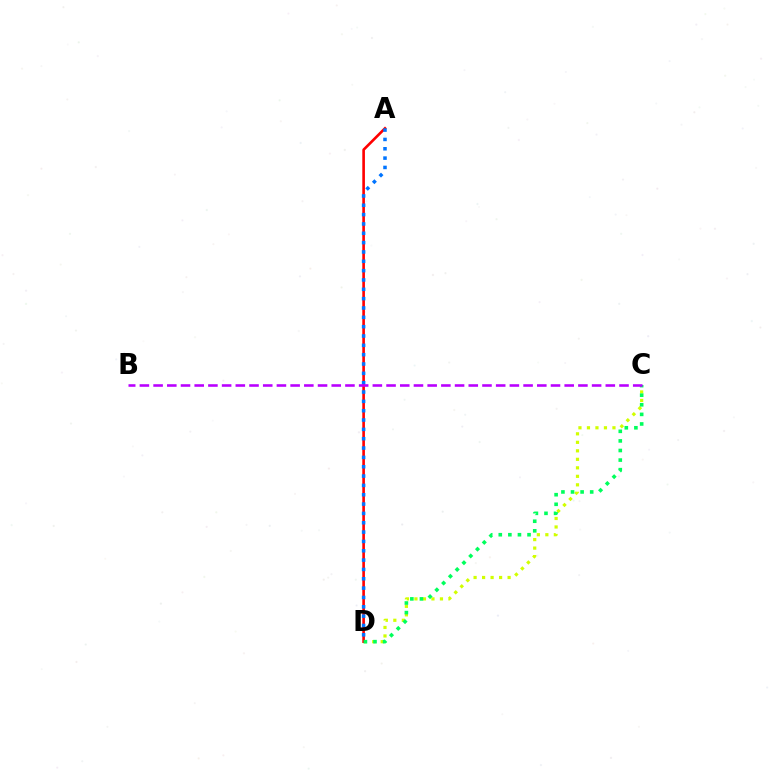{('C', 'D'): [{'color': '#d1ff00', 'line_style': 'dotted', 'thickness': 2.31}, {'color': '#00ff5c', 'line_style': 'dotted', 'thickness': 2.6}], ('A', 'D'): [{'color': '#ff0000', 'line_style': 'solid', 'thickness': 1.89}, {'color': '#0074ff', 'line_style': 'dotted', 'thickness': 2.54}], ('B', 'C'): [{'color': '#b900ff', 'line_style': 'dashed', 'thickness': 1.86}]}